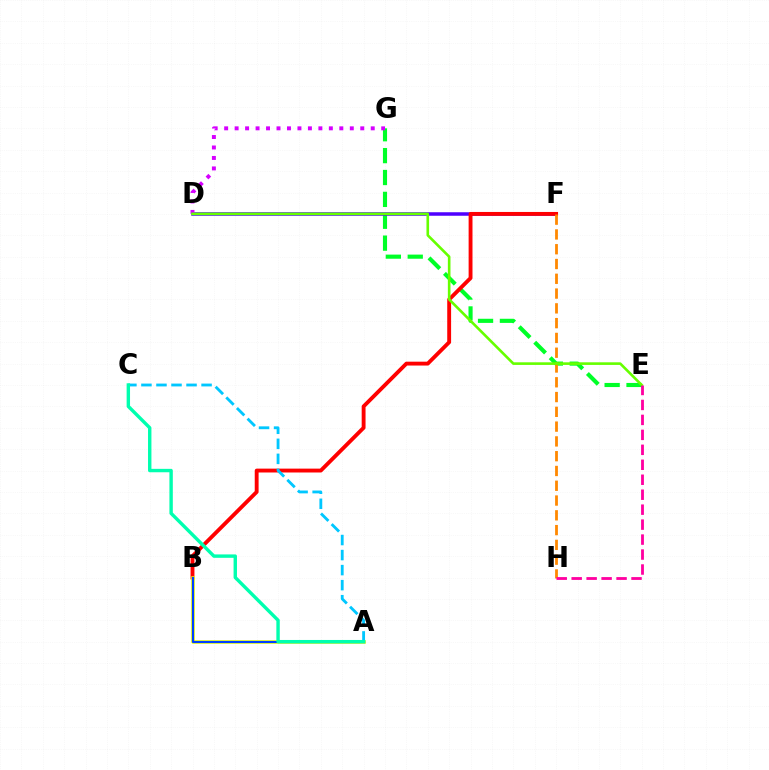{('E', 'G'): [{'color': '#00ff27', 'line_style': 'dashed', 'thickness': 2.97}], ('D', 'F'): [{'color': '#4f00ff', 'line_style': 'solid', 'thickness': 2.53}], ('D', 'G'): [{'color': '#d600ff', 'line_style': 'dotted', 'thickness': 2.84}], ('B', 'F'): [{'color': '#ff0000', 'line_style': 'solid', 'thickness': 2.78}], ('F', 'H'): [{'color': '#ff8800', 'line_style': 'dashed', 'thickness': 2.01}], ('A', 'B'): [{'color': '#eeff00', 'line_style': 'solid', 'thickness': 2.58}, {'color': '#003fff', 'line_style': 'solid', 'thickness': 1.56}], ('D', 'E'): [{'color': '#66ff00', 'line_style': 'solid', 'thickness': 1.89}], ('E', 'H'): [{'color': '#ff00a0', 'line_style': 'dashed', 'thickness': 2.03}], ('A', 'C'): [{'color': '#00c7ff', 'line_style': 'dashed', 'thickness': 2.04}, {'color': '#00ffaf', 'line_style': 'solid', 'thickness': 2.45}]}